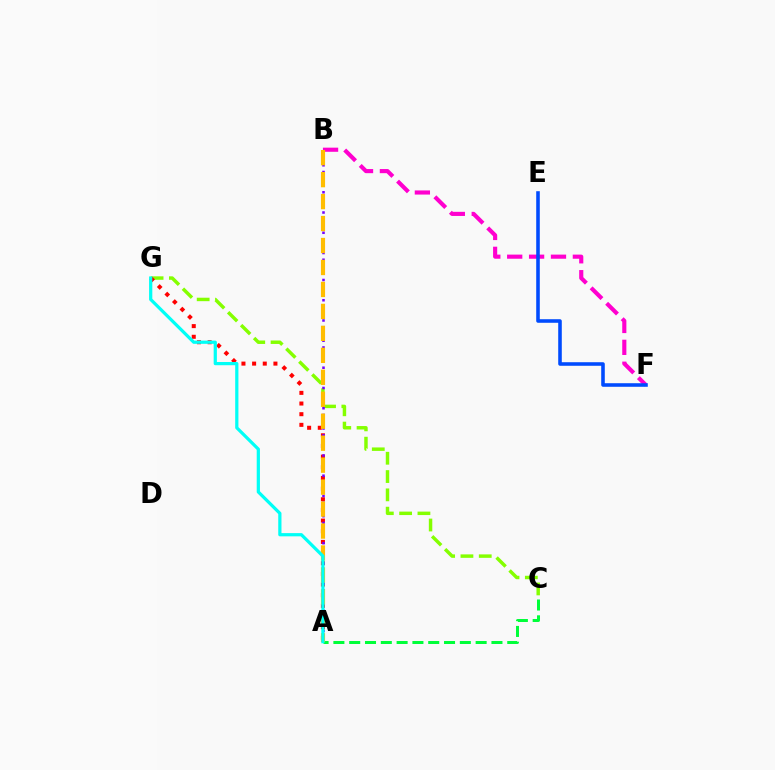{('C', 'G'): [{'color': '#84ff00', 'line_style': 'dashed', 'thickness': 2.49}], ('A', 'G'): [{'color': '#ff0000', 'line_style': 'dotted', 'thickness': 2.9}, {'color': '#00fff6', 'line_style': 'solid', 'thickness': 2.32}], ('B', 'F'): [{'color': '#ff00cf', 'line_style': 'dashed', 'thickness': 2.97}], ('A', 'C'): [{'color': '#00ff39', 'line_style': 'dashed', 'thickness': 2.15}], ('A', 'B'): [{'color': '#7200ff', 'line_style': 'dotted', 'thickness': 1.83}, {'color': '#ffbd00', 'line_style': 'dashed', 'thickness': 2.98}], ('E', 'F'): [{'color': '#004bff', 'line_style': 'solid', 'thickness': 2.57}]}